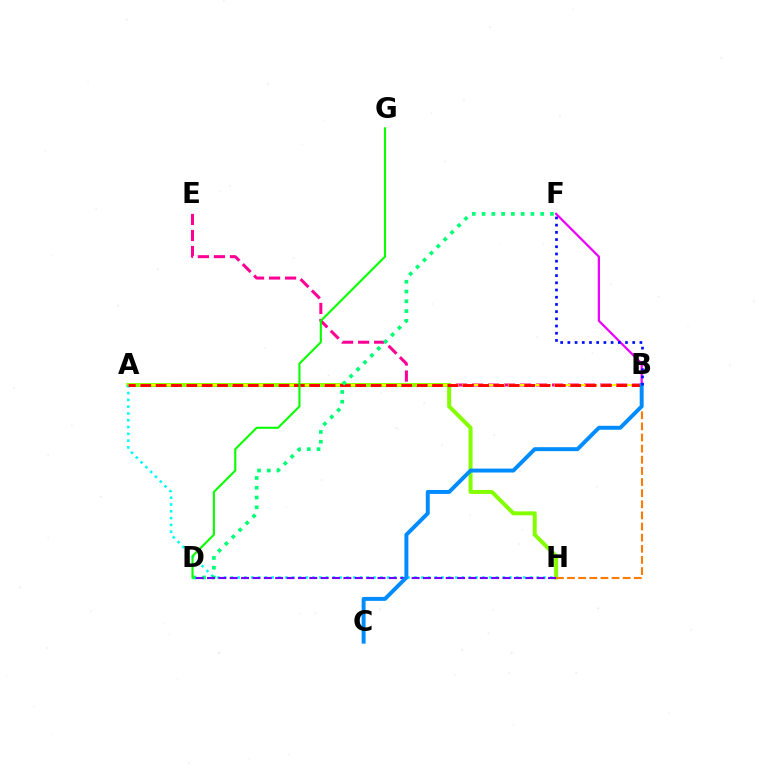{('B', 'E'): [{'color': '#ff0094', 'line_style': 'dashed', 'thickness': 2.18}], ('A', 'H'): [{'color': '#84ff00', 'line_style': 'solid', 'thickness': 2.87}, {'color': '#00fff6', 'line_style': 'dotted', 'thickness': 1.85}], ('B', 'H'): [{'color': '#ff7c00', 'line_style': 'dashed', 'thickness': 1.51}], ('A', 'B'): [{'color': '#fcf500', 'line_style': 'dashed', 'thickness': 1.57}, {'color': '#ff0000', 'line_style': 'dashed', 'thickness': 2.09}], ('B', 'F'): [{'color': '#ee00ff', 'line_style': 'solid', 'thickness': 1.61}, {'color': '#0010ff', 'line_style': 'dotted', 'thickness': 1.96}], ('D', 'F'): [{'color': '#00ff74', 'line_style': 'dotted', 'thickness': 2.65}], ('D', 'H'): [{'color': '#7200ff', 'line_style': 'dashed', 'thickness': 1.54}], ('B', 'C'): [{'color': '#008cff', 'line_style': 'solid', 'thickness': 2.84}], ('D', 'G'): [{'color': '#08ff00', 'line_style': 'solid', 'thickness': 1.51}]}